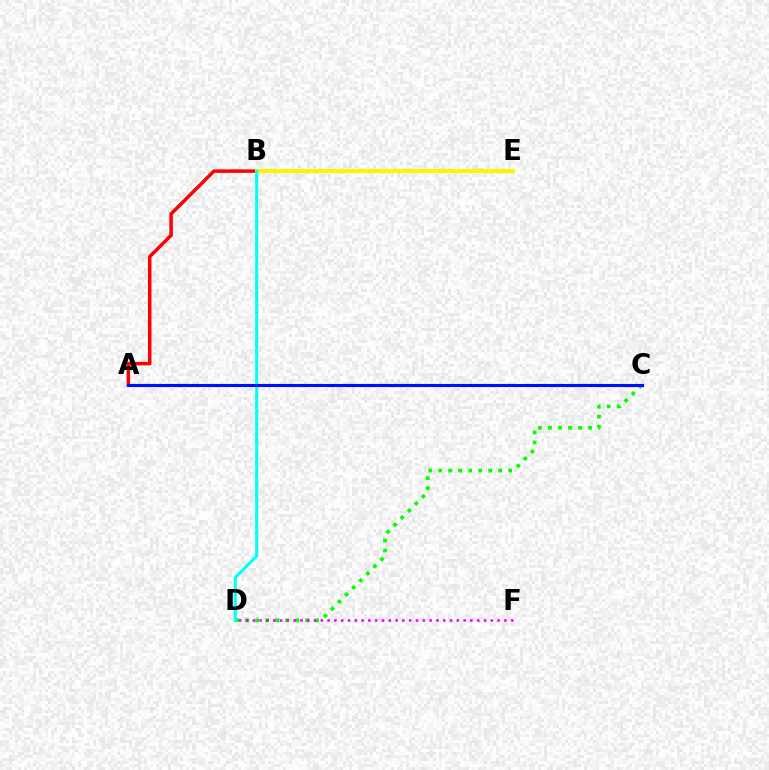{('A', 'B'): [{'color': '#ff0000', 'line_style': 'solid', 'thickness': 2.51}], ('C', 'D'): [{'color': '#08ff00', 'line_style': 'dotted', 'thickness': 2.72}], ('B', 'E'): [{'color': '#fcf500', 'line_style': 'solid', 'thickness': 2.93}], ('B', 'D'): [{'color': '#00fff6', 'line_style': 'solid', 'thickness': 2.19}], ('A', 'C'): [{'color': '#0010ff', 'line_style': 'solid', 'thickness': 2.23}], ('D', 'F'): [{'color': '#ee00ff', 'line_style': 'dotted', 'thickness': 1.85}]}